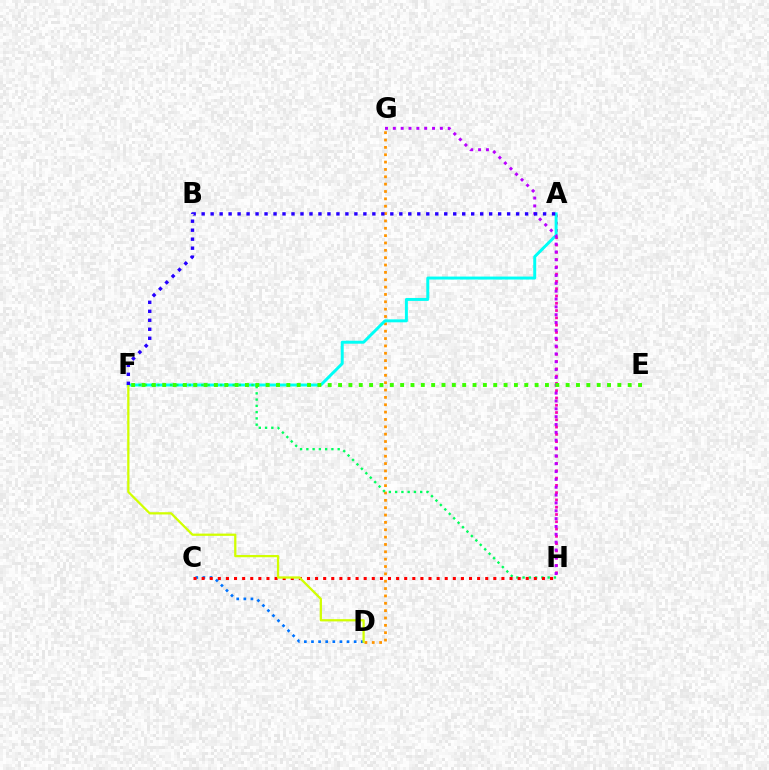{('A', 'H'): [{'color': '#ff00ac', 'line_style': 'dotted', 'thickness': 1.98}], ('D', 'G'): [{'color': '#ff9400', 'line_style': 'dotted', 'thickness': 2.0}], ('C', 'D'): [{'color': '#0074ff', 'line_style': 'dotted', 'thickness': 1.93}], ('A', 'F'): [{'color': '#00fff6', 'line_style': 'solid', 'thickness': 2.13}, {'color': '#2500ff', 'line_style': 'dotted', 'thickness': 2.44}], ('G', 'H'): [{'color': '#b900ff', 'line_style': 'dotted', 'thickness': 2.13}], ('F', 'H'): [{'color': '#00ff5c', 'line_style': 'dotted', 'thickness': 1.7}], ('C', 'H'): [{'color': '#ff0000', 'line_style': 'dotted', 'thickness': 2.2}], ('D', 'F'): [{'color': '#d1ff00', 'line_style': 'solid', 'thickness': 1.63}], ('E', 'F'): [{'color': '#3dff00', 'line_style': 'dotted', 'thickness': 2.81}]}